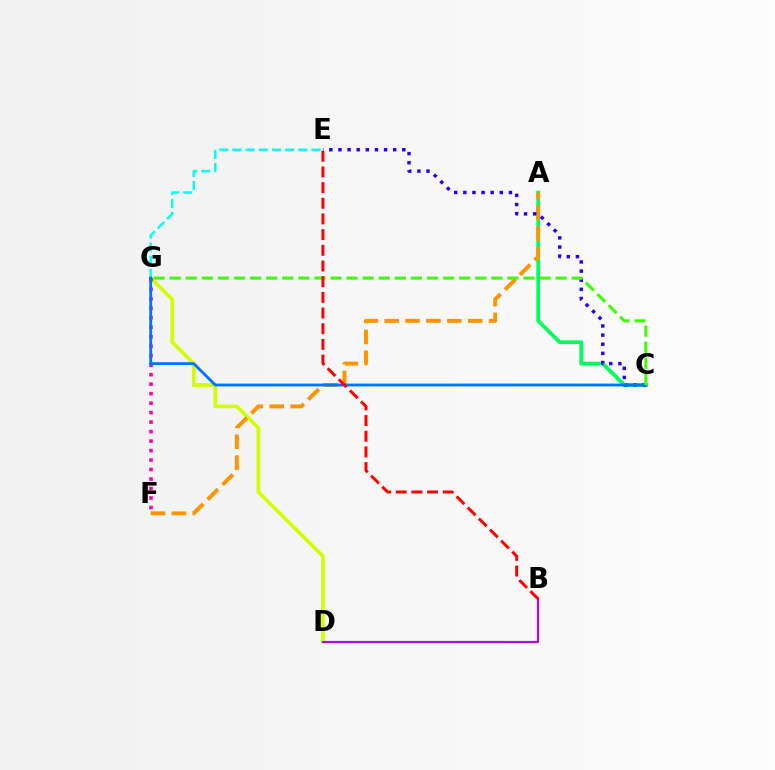{('D', 'G'): [{'color': '#d1ff00', 'line_style': 'solid', 'thickness': 2.64}], ('A', 'C'): [{'color': '#00ff5c', 'line_style': 'solid', 'thickness': 2.7}], ('E', 'G'): [{'color': '#00fff6', 'line_style': 'dashed', 'thickness': 1.79}], ('A', 'F'): [{'color': '#ff9400', 'line_style': 'dashed', 'thickness': 2.84}], ('B', 'D'): [{'color': '#b900ff', 'line_style': 'solid', 'thickness': 1.56}], ('F', 'G'): [{'color': '#ff00ac', 'line_style': 'dotted', 'thickness': 2.58}], ('C', 'E'): [{'color': '#2500ff', 'line_style': 'dotted', 'thickness': 2.48}], ('C', 'G'): [{'color': '#0074ff', 'line_style': 'solid', 'thickness': 2.03}, {'color': '#3dff00', 'line_style': 'dashed', 'thickness': 2.19}], ('B', 'E'): [{'color': '#ff0000', 'line_style': 'dashed', 'thickness': 2.13}]}